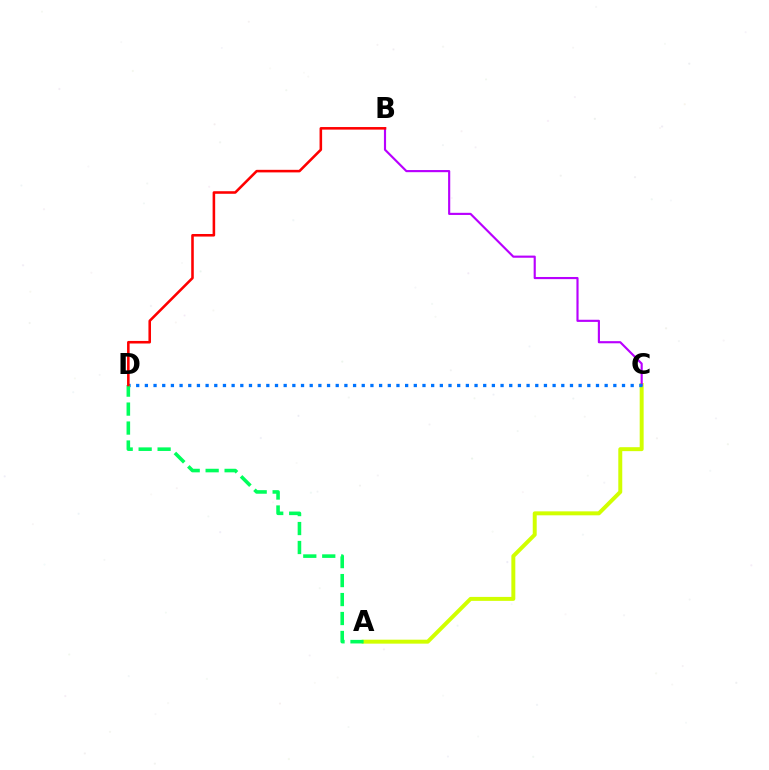{('A', 'C'): [{'color': '#d1ff00', 'line_style': 'solid', 'thickness': 2.85}], ('B', 'C'): [{'color': '#b900ff', 'line_style': 'solid', 'thickness': 1.54}], ('C', 'D'): [{'color': '#0074ff', 'line_style': 'dotted', 'thickness': 2.36}], ('A', 'D'): [{'color': '#00ff5c', 'line_style': 'dashed', 'thickness': 2.58}], ('B', 'D'): [{'color': '#ff0000', 'line_style': 'solid', 'thickness': 1.85}]}